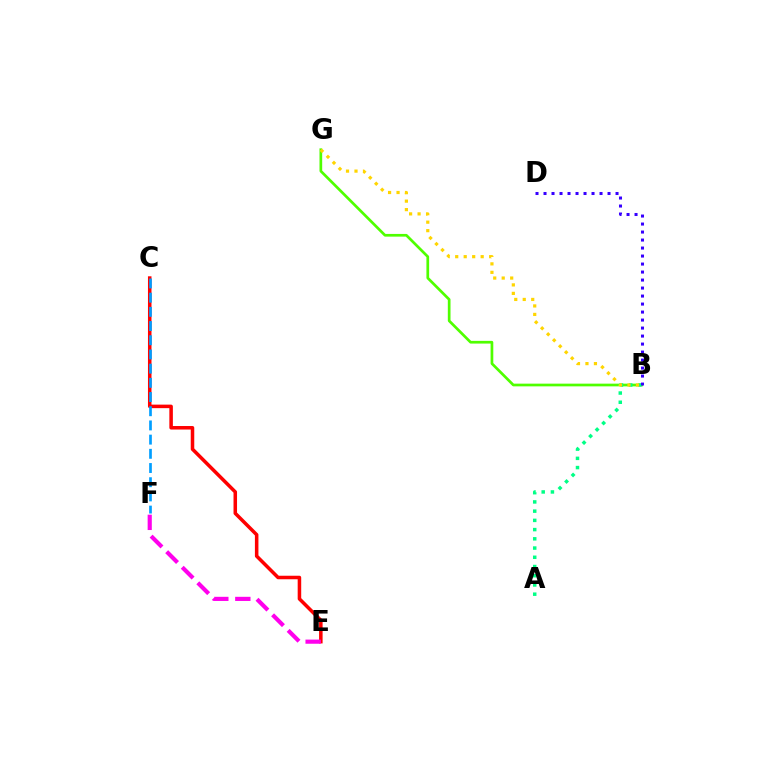{('C', 'E'): [{'color': '#ff0000', 'line_style': 'solid', 'thickness': 2.54}], ('C', 'F'): [{'color': '#009eff', 'line_style': 'dashed', 'thickness': 1.93}], ('B', 'G'): [{'color': '#4fff00', 'line_style': 'solid', 'thickness': 1.95}, {'color': '#ffd500', 'line_style': 'dotted', 'thickness': 2.31}], ('A', 'B'): [{'color': '#00ff86', 'line_style': 'dotted', 'thickness': 2.51}], ('E', 'F'): [{'color': '#ff00ed', 'line_style': 'dashed', 'thickness': 2.99}], ('B', 'D'): [{'color': '#3700ff', 'line_style': 'dotted', 'thickness': 2.17}]}